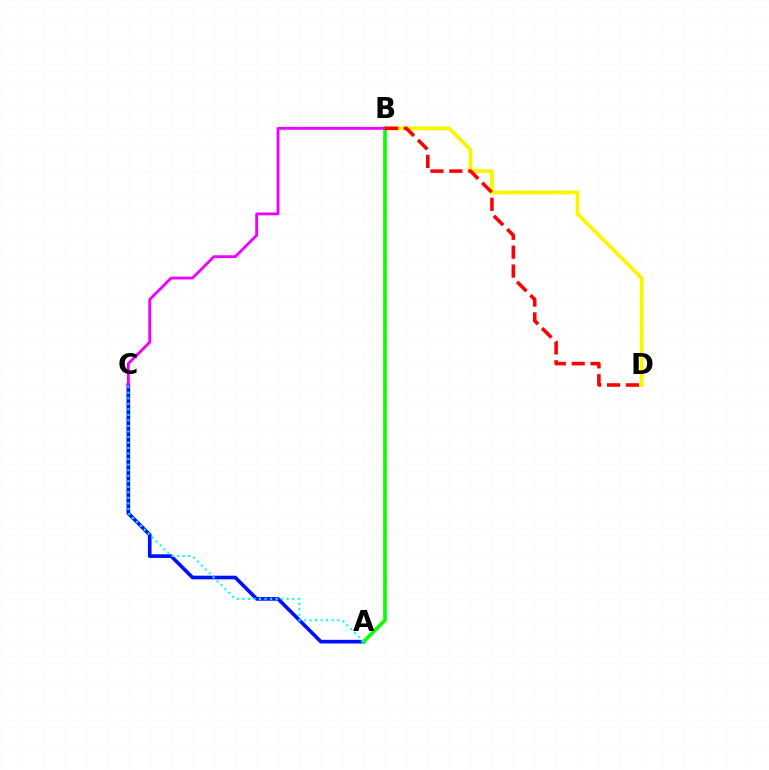{('B', 'D'): [{'color': '#fcf500', 'line_style': 'solid', 'thickness': 2.73}, {'color': '#ff0000', 'line_style': 'dashed', 'thickness': 2.57}], ('A', 'C'): [{'color': '#0010ff', 'line_style': 'solid', 'thickness': 2.62}, {'color': '#00fff6', 'line_style': 'dotted', 'thickness': 1.5}], ('A', 'B'): [{'color': '#08ff00', 'line_style': 'solid', 'thickness': 2.63}], ('B', 'C'): [{'color': '#ee00ff', 'line_style': 'solid', 'thickness': 2.05}]}